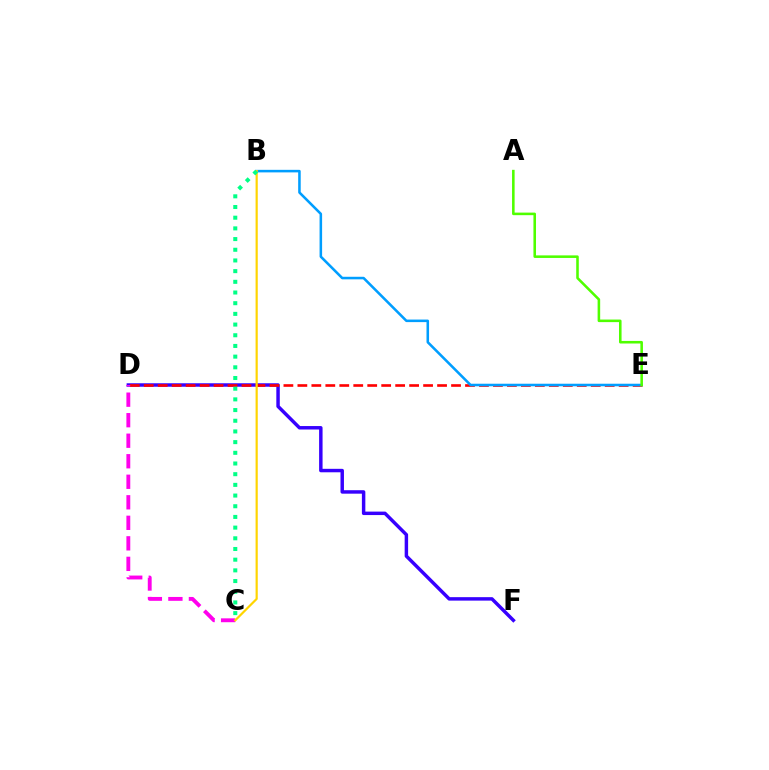{('D', 'F'): [{'color': '#3700ff', 'line_style': 'solid', 'thickness': 2.49}], ('D', 'E'): [{'color': '#ff0000', 'line_style': 'dashed', 'thickness': 1.9}], ('B', 'E'): [{'color': '#009eff', 'line_style': 'solid', 'thickness': 1.84}], ('A', 'E'): [{'color': '#4fff00', 'line_style': 'solid', 'thickness': 1.85}], ('C', 'D'): [{'color': '#ff00ed', 'line_style': 'dashed', 'thickness': 2.79}], ('B', 'C'): [{'color': '#ffd500', 'line_style': 'solid', 'thickness': 1.58}, {'color': '#00ff86', 'line_style': 'dotted', 'thickness': 2.9}]}